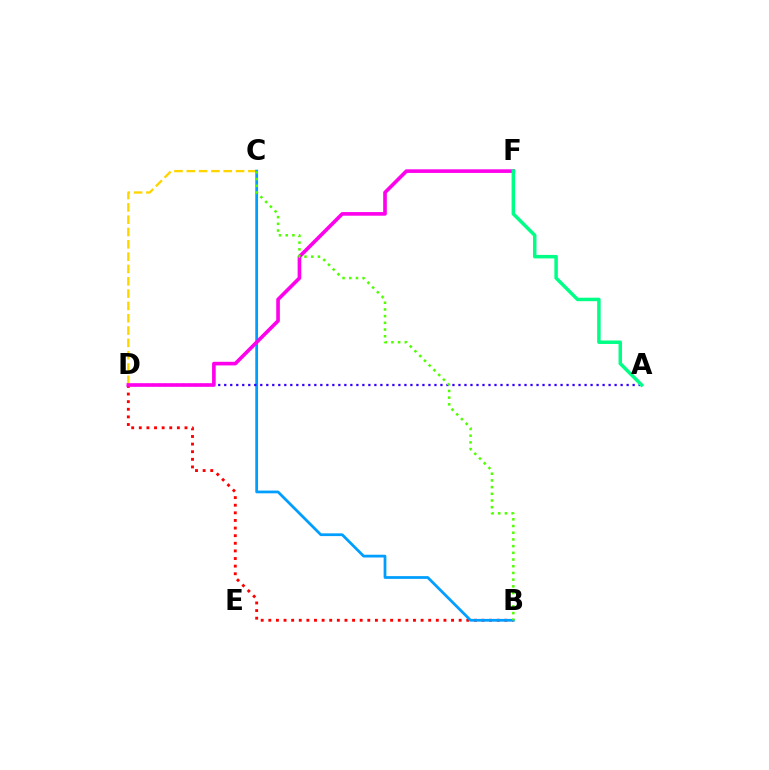{('C', 'D'): [{'color': '#ffd500', 'line_style': 'dashed', 'thickness': 1.67}], ('B', 'D'): [{'color': '#ff0000', 'line_style': 'dotted', 'thickness': 2.07}], ('B', 'C'): [{'color': '#009eff', 'line_style': 'solid', 'thickness': 1.98}, {'color': '#4fff00', 'line_style': 'dotted', 'thickness': 1.82}], ('A', 'D'): [{'color': '#3700ff', 'line_style': 'dotted', 'thickness': 1.63}], ('D', 'F'): [{'color': '#ff00ed', 'line_style': 'solid', 'thickness': 2.62}], ('A', 'F'): [{'color': '#00ff86', 'line_style': 'solid', 'thickness': 2.51}]}